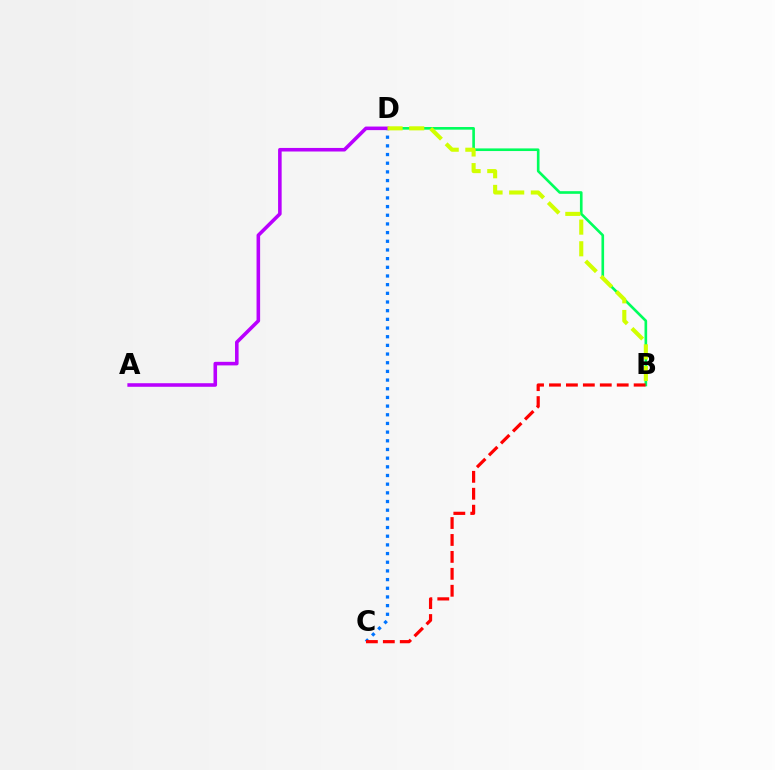{('B', 'D'): [{'color': '#00ff5c', 'line_style': 'solid', 'thickness': 1.9}, {'color': '#d1ff00', 'line_style': 'dashed', 'thickness': 2.94}], ('C', 'D'): [{'color': '#0074ff', 'line_style': 'dotted', 'thickness': 2.36}], ('B', 'C'): [{'color': '#ff0000', 'line_style': 'dashed', 'thickness': 2.3}], ('A', 'D'): [{'color': '#b900ff', 'line_style': 'solid', 'thickness': 2.57}]}